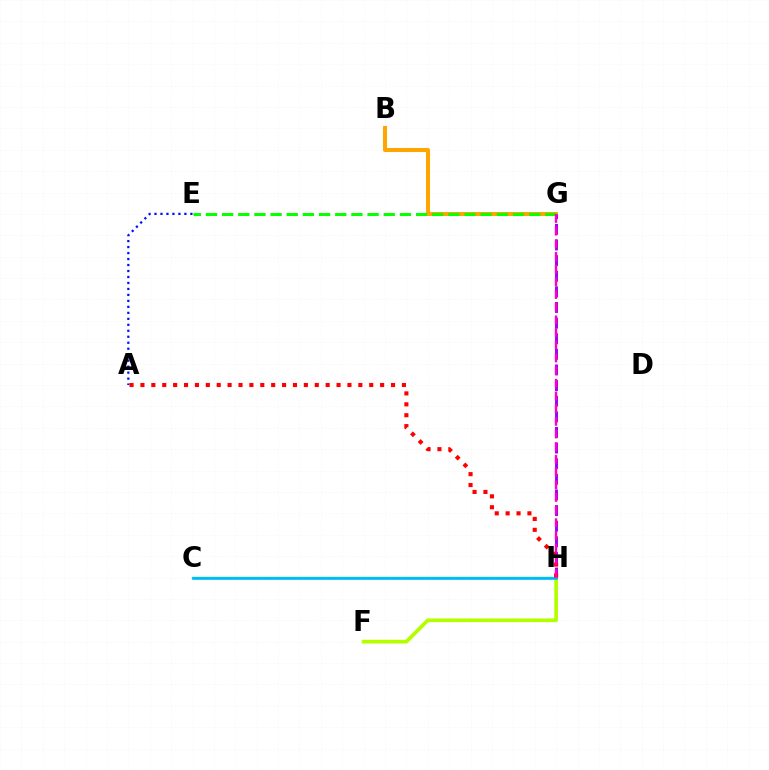{('B', 'G'): [{'color': '#ffa500', 'line_style': 'solid', 'thickness': 2.91}], ('C', 'H'): [{'color': '#00ff9d', 'line_style': 'solid', 'thickness': 1.73}, {'color': '#00b5ff', 'line_style': 'solid', 'thickness': 1.84}], ('F', 'H'): [{'color': '#b3ff00', 'line_style': 'solid', 'thickness': 2.68}], ('G', 'H'): [{'color': '#9b00ff', 'line_style': 'dashed', 'thickness': 2.12}, {'color': '#ff00bd', 'line_style': 'dashed', 'thickness': 1.72}], ('E', 'G'): [{'color': '#08ff00', 'line_style': 'dashed', 'thickness': 2.2}], ('A', 'H'): [{'color': '#ff0000', 'line_style': 'dotted', 'thickness': 2.96}], ('A', 'E'): [{'color': '#0010ff', 'line_style': 'dotted', 'thickness': 1.62}]}